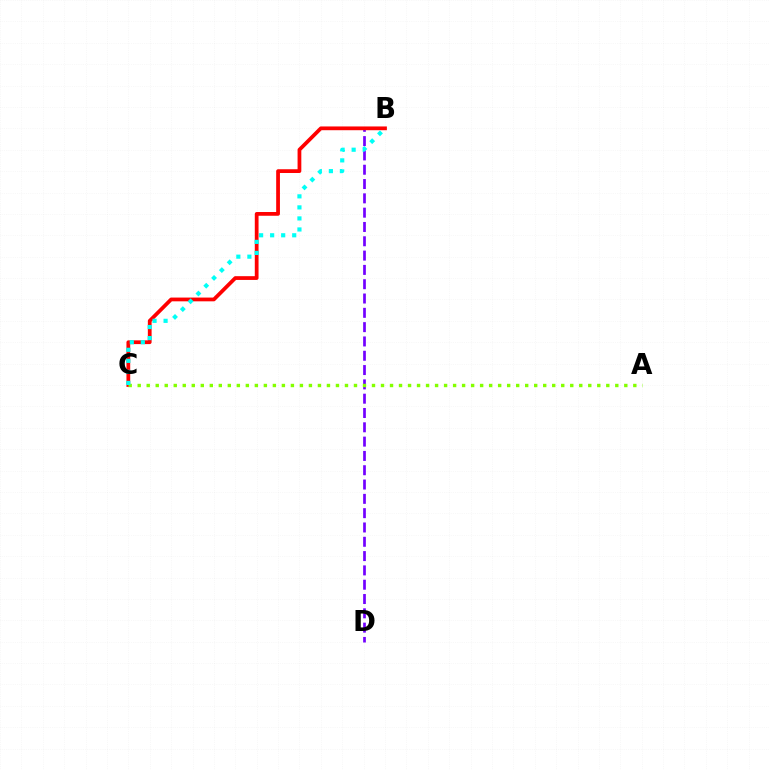{('B', 'D'): [{'color': '#7200ff', 'line_style': 'dashed', 'thickness': 1.94}], ('B', 'C'): [{'color': '#ff0000', 'line_style': 'solid', 'thickness': 2.7}, {'color': '#00fff6', 'line_style': 'dotted', 'thickness': 3.0}], ('A', 'C'): [{'color': '#84ff00', 'line_style': 'dotted', 'thickness': 2.45}]}